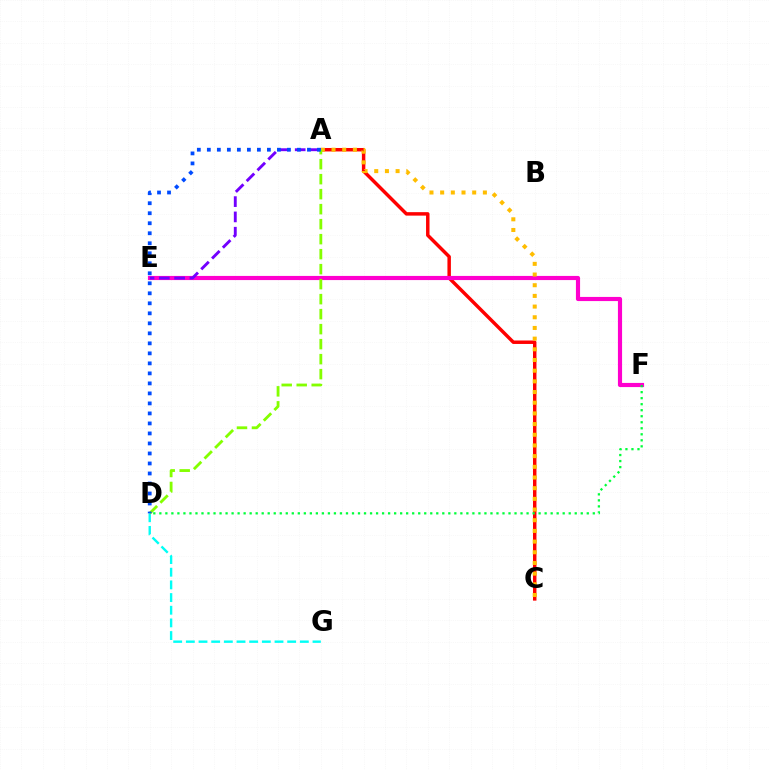{('A', 'C'): [{'color': '#ff0000', 'line_style': 'solid', 'thickness': 2.49}, {'color': '#ffbd00', 'line_style': 'dotted', 'thickness': 2.9}], ('E', 'F'): [{'color': '#ff00cf', 'line_style': 'solid', 'thickness': 2.99}], ('D', 'G'): [{'color': '#00fff6', 'line_style': 'dashed', 'thickness': 1.72}], ('A', 'E'): [{'color': '#7200ff', 'line_style': 'dashed', 'thickness': 2.08}], ('A', 'D'): [{'color': '#84ff00', 'line_style': 'dashed', 'thickness': 2.04}, {'color': '#004bff', 'line_style': 'dotted', 'thickness': 2.72}], ('D', 'F'): [{'color': '#00ff39', 'line_style': 'dotted', 'thickness': 1.64}]}